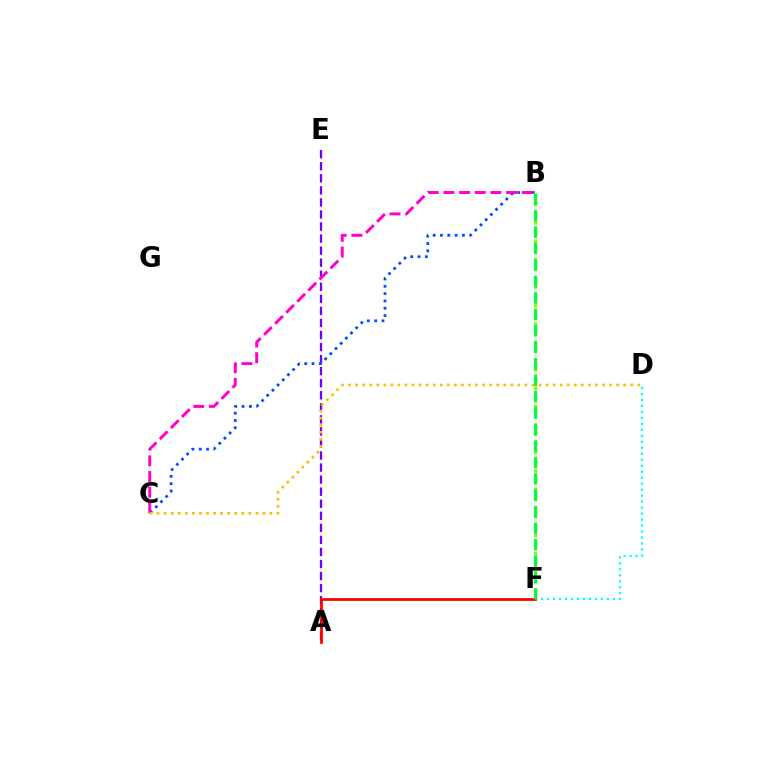{('A', 'E'): [{'color': '#7200ff', 'line_style': 'dashed', 'thickness': 1.64}], ('B', 'C'): [{'color': '#004bff', 'line_style': 'dotted', 'thickness': 1.99}, {'color': '#ff00cf', 'line_style': 'dashed', 'thickness': 2.13}], ('C', 'D'): [{'color': '#ffbd00', 'line_style': 'dotted', 'thickness': 1.92}], ('B', 'F'): [{'color': '#84ff00', 'line_style': 'dotted', 'thickness': 2.5}, {'color': '#00ff39', 'line_style': 'dashed', 'thickness': 2.24}], ('D', 'F'): [{'color': '#00fff6', 'line_style': 'dotted', 'thickness': 1.62}], ('A', 'F'): [{'color': '#ff0000', 'line_style': 'solid', 'thickness': 1.99}]}